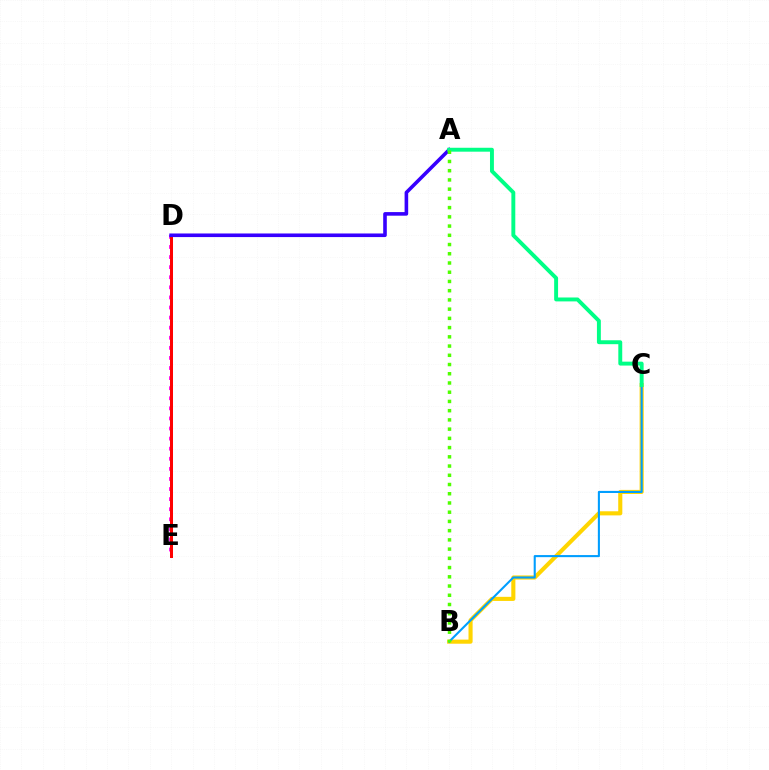{('B', 'C'): [{'color': '#ffd500', 'line_style': 'solid', 'thickness': 2.96}, {'color': '#009eff', 'line_style': 'solid', 'thickness': 1.5}], ('D', 'E'): [{'color': '#ff00ed', 'line_style': 'dotted', 'thickness': 2.74}, {'color': '#ff0000', 'line_style': 'solid', 'thickness': 2.16}], ('A', 'D'): [{'color': '#3700ff', 'line_style': 'solid', 'thickness': 2.59}], ('A', 'C'): [{'color': '#00ff86', 'line_style': 'solid', 'thickness': 2.82}], ('A', 'B'): [{'color': '#4fff00', 'line_style': 'dotted', 'thickness': 2.51}]}